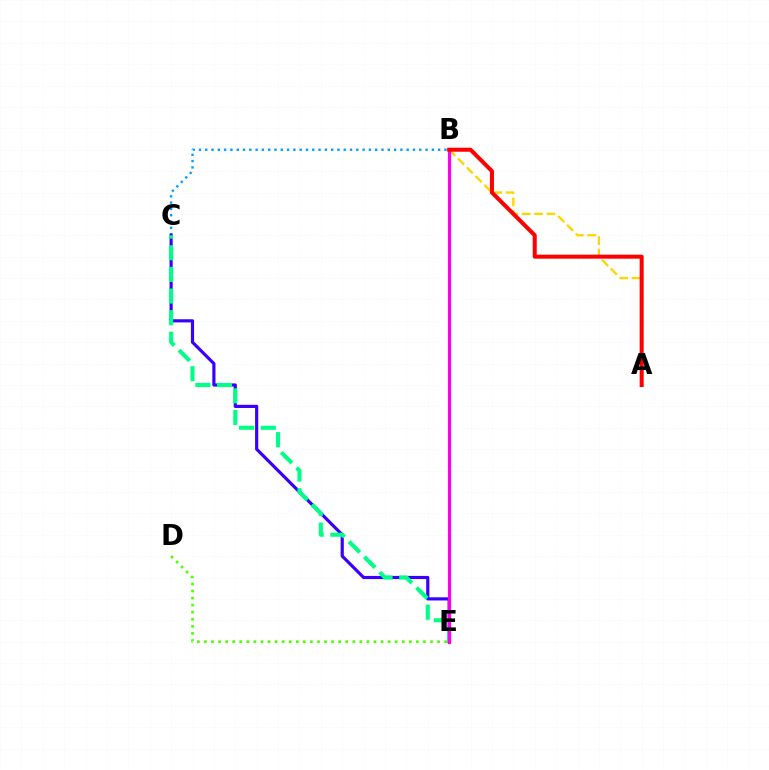{('B', 'C'): [{'color': '#009eff', 'line_style': 'dotted', 'thickness': 1.71}], ('C', 'E'): [{'color': '#3700ff', 'line_style': 'solid', 'thickness': 2.28}, {'color': '#00ff86', 'line_style': 'dashed', 'thickness': 2.94}], ('A', 'B'): [{'color': '#ffd500', 'line_style': 'dashed', 'thickness': 1.69}, {'color': '#ff0000', 'line_style': 'solid', 'thickness': 2.9}], ('B', 'E'): [{'color': '#ff00ed', 'line_style': 'solid', 'thickness': 2.27}], ('D', 'E'): [{'color': '#4fff00', 'line_style': 'dotted', 'thickness': 1.92}]}